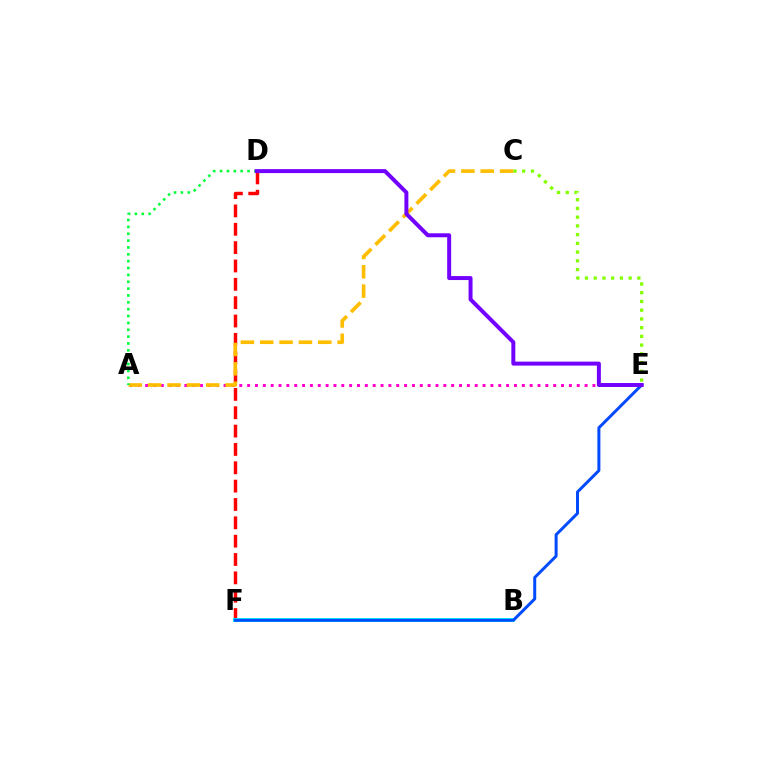{('A', 'E'): [{'color': '#ff00cf', 'line_style': 'dotted', 'thickness': 2.13}], ('D', 'F'): [{'color': '#ff0000', 'line_style': 'dashed', 'thickness': 2.49}], ('A', 'C'): [{'color': '#ffbd00', 'line_style': 'dashed', 'thickness': 2.63}], ('B', 'F'): [{'color': '#00fff6', 'line_style': 'solid', 'thickness': 2.8}], ('E', 'F'): [{'color': '#004bff', 'line_style': 'solid', 'thickness': 2.15}], ('A', 'D'): [{'color': '#00ff39', 'line_style': 'dotted', 'thickness': 1.86}], ('D', 'E'): [{'color': '#7200ff', 'line_style': 'solid', 'thickness': 2.86}], ('C', 'E'): [{'color': '#84ff00', 'line_style': 'dotted', 'thickness': 2.37}]}